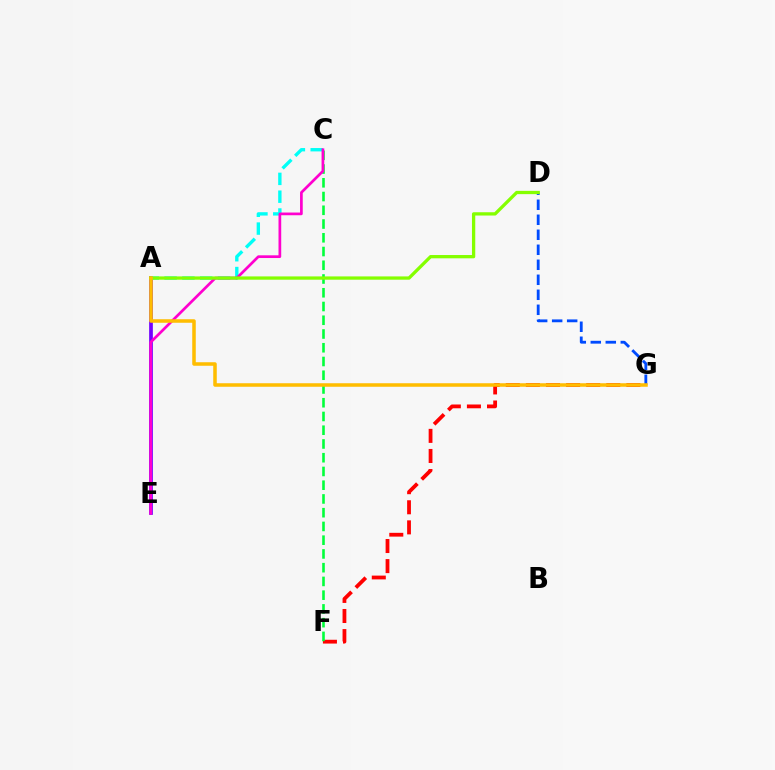{('F', 'G'): [{'color': '#ff0000', 'line_style': 'dashed', 'thickness': 2.73}], ('D', 'G'): [{'color': '#004bff', 'line_style': 'dashed', 'thickness': 2.04}], ('C', 'F'): [{'color': '#00ff39', 'line_style': 'dashed', 'thickness': 1.87}], ('A', 'E'): [{'color': '#7200ff', 'line_style': 'solid', 'thickness': 2.67}], ('A', 'C'): [{'color': '#00fff6', 'line_style': 'dashed', 'thickness': 2.42}], ('C', 'E'): [{'color': '#ff00cf', 'line_style': 'solid', 'thickness': 1.95}], ('A', 'D'): [{'color': '#84ff00', 'line_style': 'solid', 'thickness': 2.37}], ('A', 'G'): [{'color': '#ffbd00', 'line_style': 'solid', 'thickness': 2.54}]}